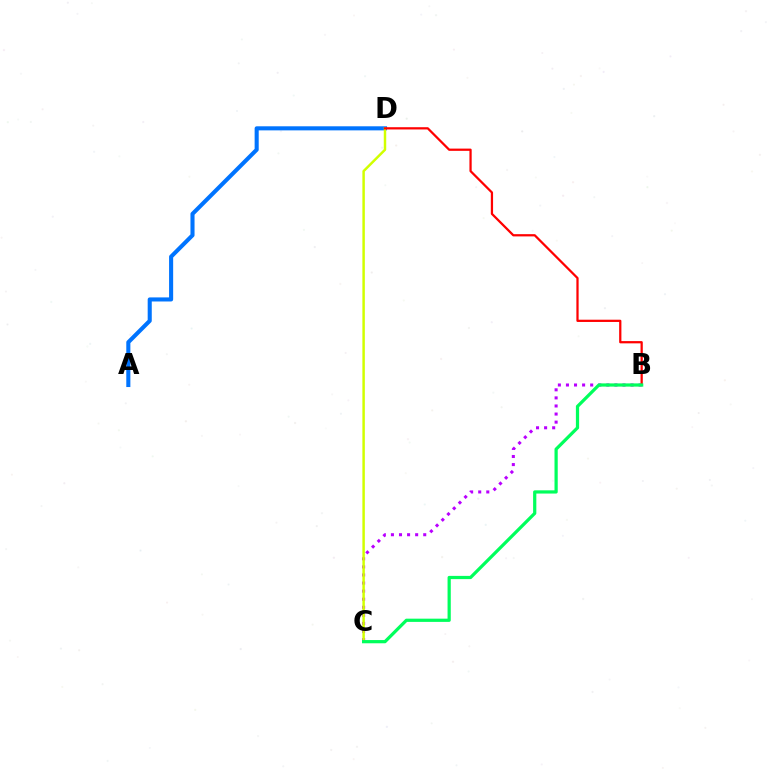{('A', 'D'): [{'color': '#0074ff', 'line_style': 'solid', 'thickness': 2.94}], ('B', 'C'): [{'color': '#b900ff', 'line_style': 'dotted', 'thickness': 2.19}, {'color': '#00ff5c', 'line_style': 'solid', 'thickness': 2.32}], ('C', 'D'): [{'color': '#d1ff00', 'line_style': 'solid', 'thickness': 1.78}], ('B', 'D'): [{'color': '#ff0000', 'line_style': 'solid', 'thickness': 1.62}]}